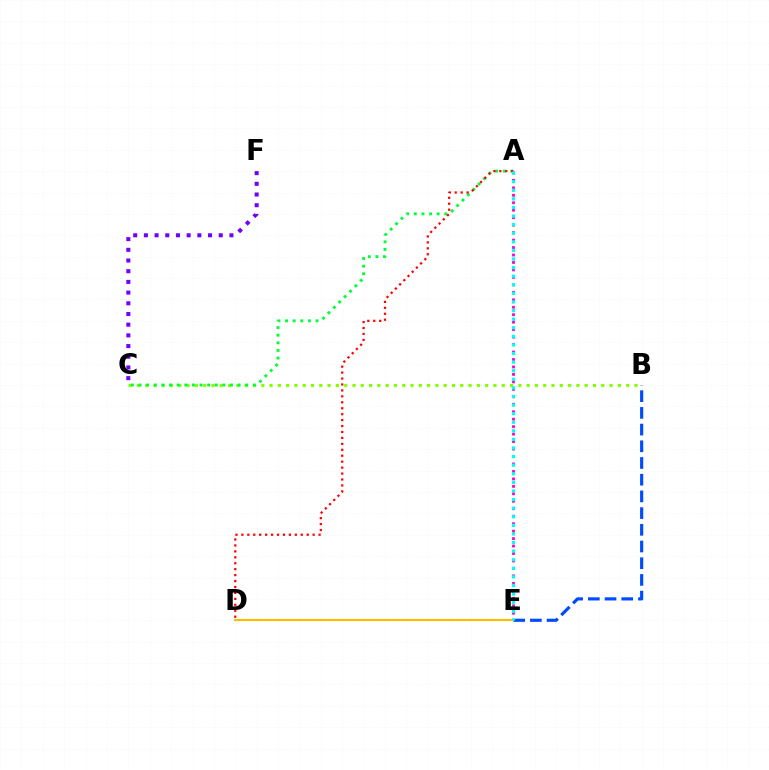{('B', 'C'): [{'color': '#84ff00', 'line_style': 'dotted', 'thickness': 2.25}], ('A', 'E'): [{'color': '#ff00cf', 'line_style': 'dotted', 'thickness': 2.03}, {'color': '#00fff6', 'line_style': 'dotted', 'thickness': 2.33}], ('A', 'C'): [{'color': '#00ff39', 'line_style': 'dotted', 'thickness': 2.07}], ('A', 'D'): [{'color': '#ff0000', 'line_style': 'dotted', 'thickness': 1.61}], ('B', 'E'): [{'color': '#004bff', 'line_style': 'dashed', 'thickness': 2.27}], ('C', 'F'): [{'color': '#7200ff', 'line_style': 'dotted', 'thickness': 2.91}], ('D', 'E'): [{'color': '#ffbd00', 'line_style': 'solid', 'thickness': 1.54}]}